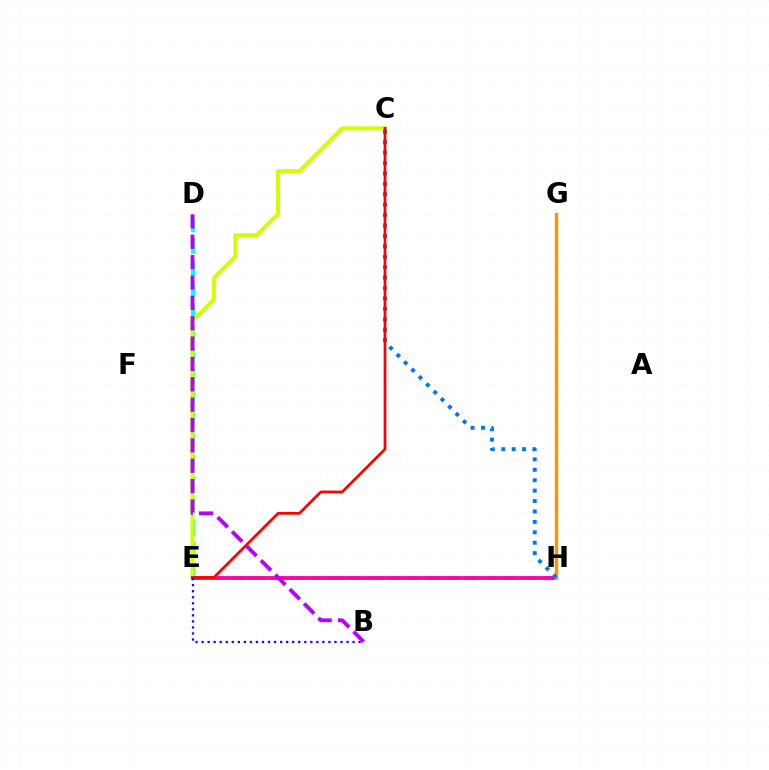{('E', 'H'): [{'color': '#3dff00', 'line_style': 'dashed', 'thickness': 2.64}, {'color': '#00ff5c', 'line_style': 'dotted', 'thickness': 2.03}, {'color': '#ff00ac', 'line_style': 'solid', 'thickness': 2.73}], ('D', 'E'): [{'color': '#00fff6', 'line_style': 'dashed', 'thickness': 2.94}], ('C', 'E'): [{'color': '#d1ff00', 'line_style': 'solid', 'thickness': 2.88}, {'color': '#ff0000', 'line_style': 'solid', 'thickness': 1.98}], ('G', 'H'): [{'color': '#ff9400', 'line_style': 'solid', 'thickness': 2.47}], ('C', 'H'): [{'color': '#0074ff', 'line_style': 'dotted', 'thickness': 2.83}], ('B', 'E'): [{'color': '#2500ff', 'line_style': 'dotted', 'thickness': 1.64}], ('B', 'D'): [{'color': '#b900ff', 'line_style': 'dashed', 'thickness': 2.77}]}